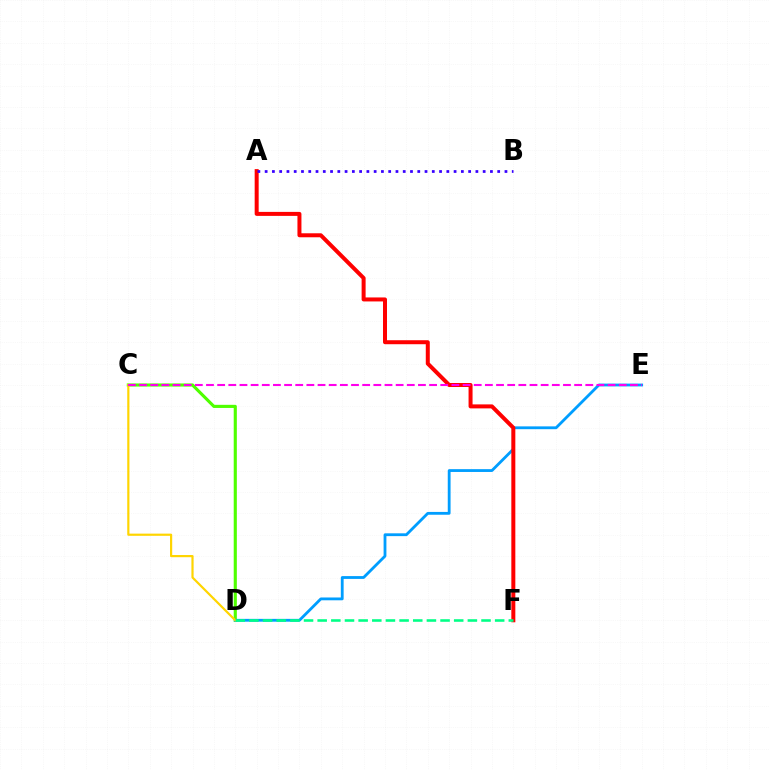{('C', 'D'): [{'color': '#4fff00', 'line_style': 'solid', 'thickness': 2.25}, {'color': '#ffd500', 'line_style': 'solid', 'thickness': 1.57}], ('D', 'E'): [{'color': '#009eff', 'line_style': 'solid', 'thickness': 2.03}], ('A', 'F'): [{'color': '#ff0000', 'line_style': 'solid', 'thickness': 2.88}], ('D', 'F'): [{'color': '#00ff86', 'line_style': 'dashed', 'thickness': 1.85}], ('A', 'B'): [{'color': '#3700ff', 'line_style': 'dotted', 'thickness': 1.97}], ('C', 'E'): [{'color': '#ff00ed', 'line_style': 'dashed', 'thickness': 1.52}]}